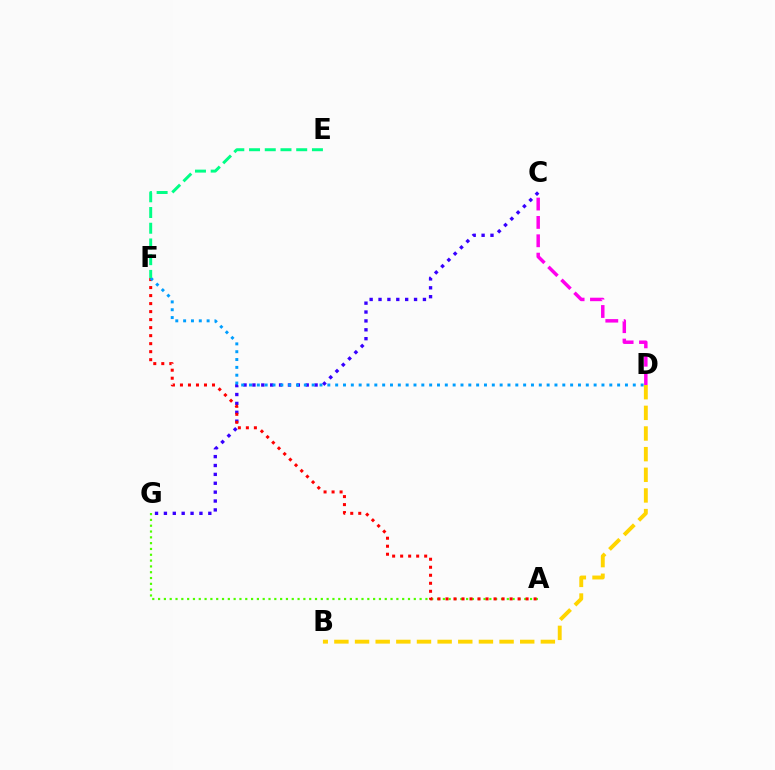{('C', 'G'): [{'color': '#3700ff', 'line_style': 'dotted', 'thickness': 2.41}], ('A', 'G'): [{'color': '#4fff00', 'line_style': 'dotted', 'thickness': 1.58}], ('A', 'F'): [{'color': '#ff0000', 'line_style': 'dotted', 'thickness': 2.18}], ('B', 'D'): [{'color': '#ffd500', 'line_style': 'dashed', 'thickness': 2.8}], ('D', 'F'): [{'color': '#009eff', 'line_style': 'dotted', 'thickness': 2.13}], ('E', 'F'): [{'color': '#00ff86', 'line_style': 'dashed', 'thickness': 2.14}], ('C', 'D'): [{'color': '#ff00ed', 'line_style': 'dashed', 'thickness': 2.49}]}